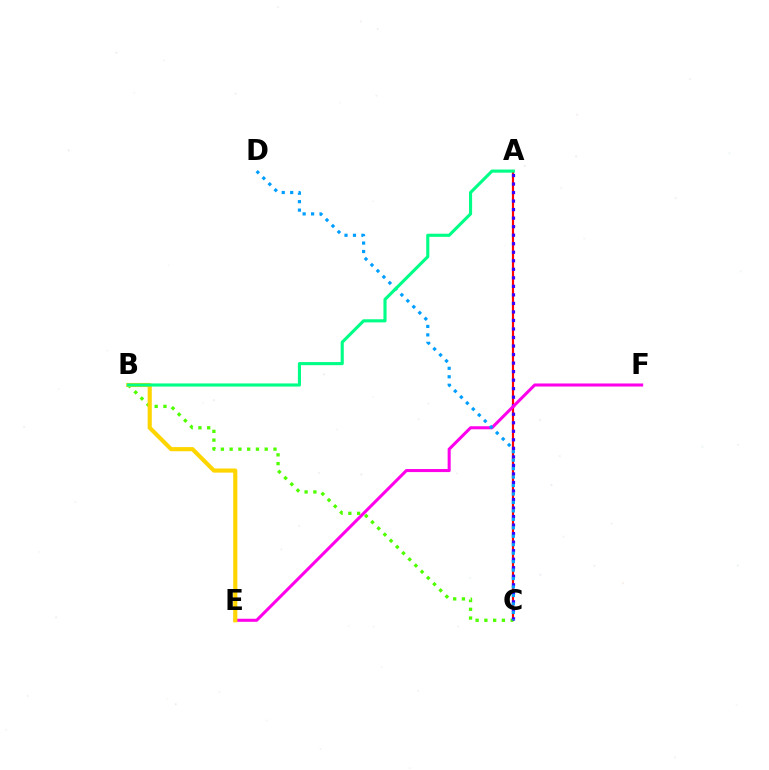{('A', 'C'): [{'color': '#ff0000', 'line_style': 'solid', 'thickness': 1.57}, {'color': '#3700ff', 'line_style': 'dotted', 'thickness': 2.32}], ('B', 'C'): [{'color': '#4fff00', 'line_style': 'dotted', 'thickness': 2.38}], ('E', 'F'): [{'color': '#ff00ed', 'line_style': 'solid', 'thickness': 2.2}], ('C', 'D'): [{'color': '#009eff', 'line_style': 'dotted', 'thickness': 2.3}], ('B', 'E'): [{'color': '#ffd500', 'line_style': 'solid', 'thickness': 2.98}], ('A', 'B'): [{'color': '#00ff86', 'line_style': 'solid', 'thickness': 2.25}]}